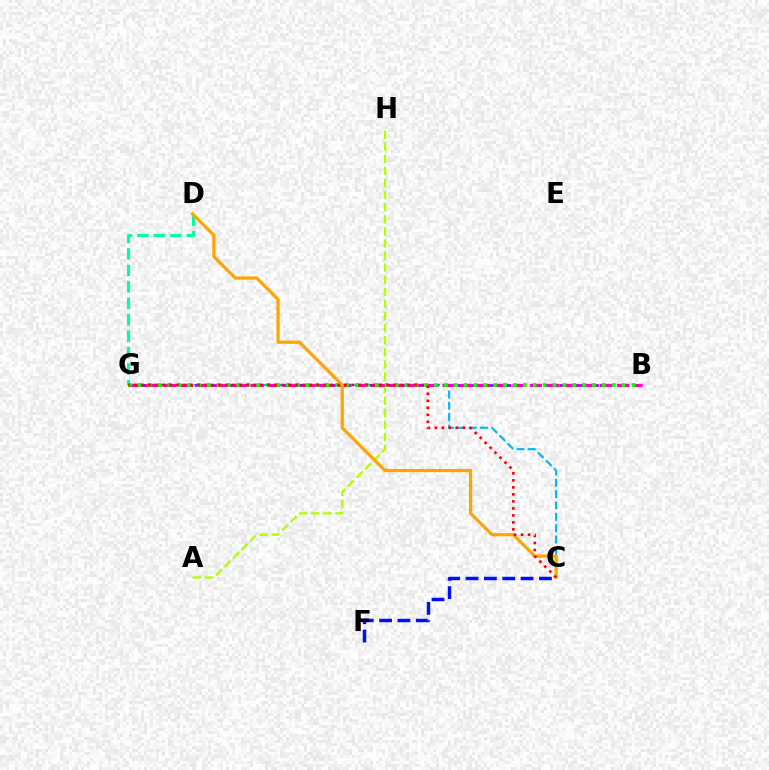{('D', 'G'): [{'color': '#00ff9d', 'line_style': 'dashed', 'thickness': 2.23}], ('C', 'G'): [{'color': '#00b5ff', 'line_style': 'dashed', 'thickness': 1.54}, {'color': '#ff0000', 'line_style': 'dotted', 'thickness': 1.9}], ('B', 'G'): [{'color': '#9b00ff', 'line_style': 'dashed', 'thickness': 1.98}, {'color': '#ff00bd', 'line_style': 'dashed', 'thickness': 2.37}, {'color': '#08ff00', 'line_style': 'dotted', 'thickness': 2.68}], ('A', 'H'): [{'color': '#b3ff00', 'line_style': 'dashed', 'thickness': 1.64}], ('C', 'F'): [{'color': '#0010ff', 'line_style': 'dashed', 'thickness': 2.49}], ('C', 'D'): [{'color': '#ffa500', 'line_style': 'solid', 'thickness': 2.33}]}